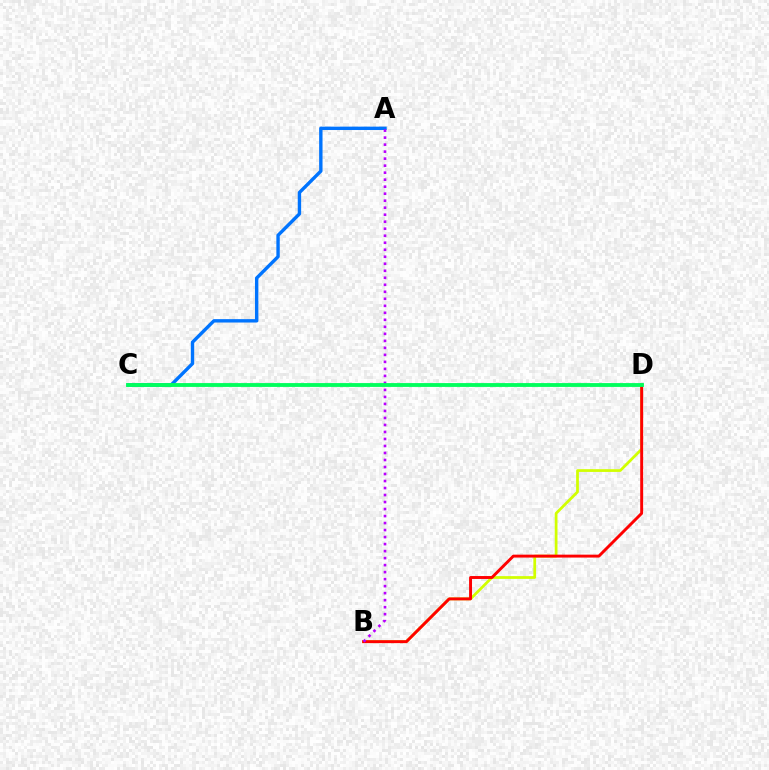{('B', 'D'): [{'color': '#d1ff00', 'line_style': 'solid', 'thickness': 1.97}, {'color': '#ff0000', 'line_style': 'solid', 'thickness': 2.1}], ('A', 'C'): [{'color': '#0074ff', 'line_style': 'solid', 'thickness': 2.44}], ('A', 'B'): [{'color': '#b900ff', 'line_style': 'dotted', 'thickness': 1.9}], ('C', 'D'): [{'color': '#00ff5c', 'line_style': 'solid', 'thickness': 2.76}]}